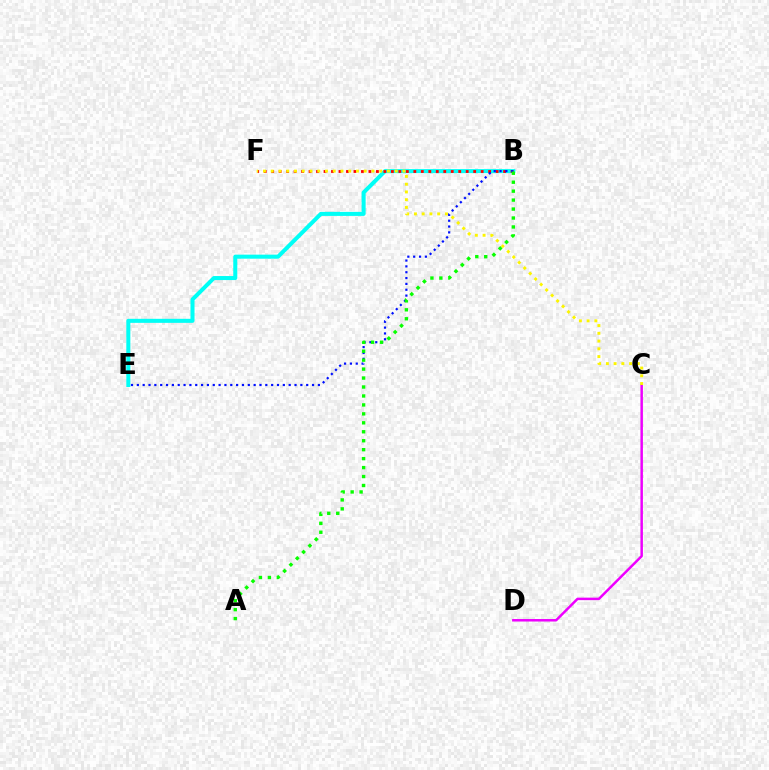{('B', 'E'): [{'color': '#00fff6', 'line_style': 'solid', 'thickness': 2.9}, {'color': '#0010ff', 'line_style': 'dotted', 'thickness': 1.59}], ('C', 'D'): [{'color': '#ee00ff', 'line_style': 'solid', 'thickness': 1.79}], ('B', 'F'): [{'color': '#ff0000', 'line_style': 'dotted', 'thickness': 2.03}], ('A', 'B'): [{'color': '#08ff00', 'line_style': 'dotted', 'thickness': 2.43}], ('C', 'F'): [{'color': '#fcf500', 'line_style': 'dotted', 'thickness': 2.11}]}